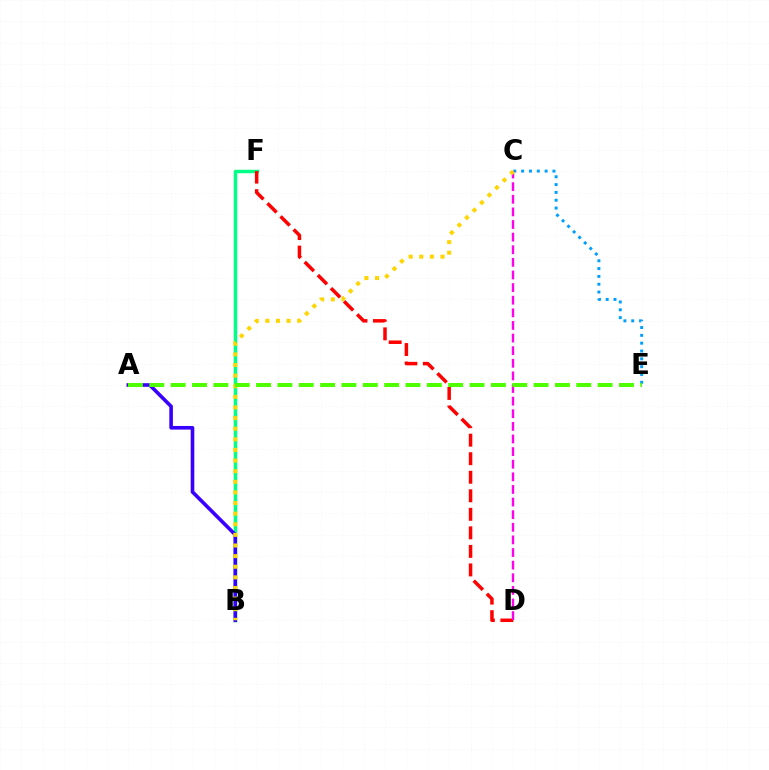{('B', 'F'): [{'color': '#00ff86', 'line_style': 'solid', 'thickness': 2.49}], ('C', 'E'): [{'color': '#009eff', 'line_style': 'dotted', 'thickness': 2.13}], ('D', 'F'): [{'color': '#ff0000', 'line_style': 'dashed', 'thickness': 2.52}], ('C', 'D'): [{'color': '#ff00ed', 'line_style': 'dashed', 'thickness': 1.71}], ('A', 'B'): [{'color': '#3700ff', 'line_style': 'solid', 'thickness': 2.6}], ('B', 'C'): [{'color': '#ffd500', 'line_style': 'dotted', 'thickness': 2.88}], ('A', 'E'): [{'color': '#4fff00', 'line_style': 'dashed', 'thickness': 2.9}]}